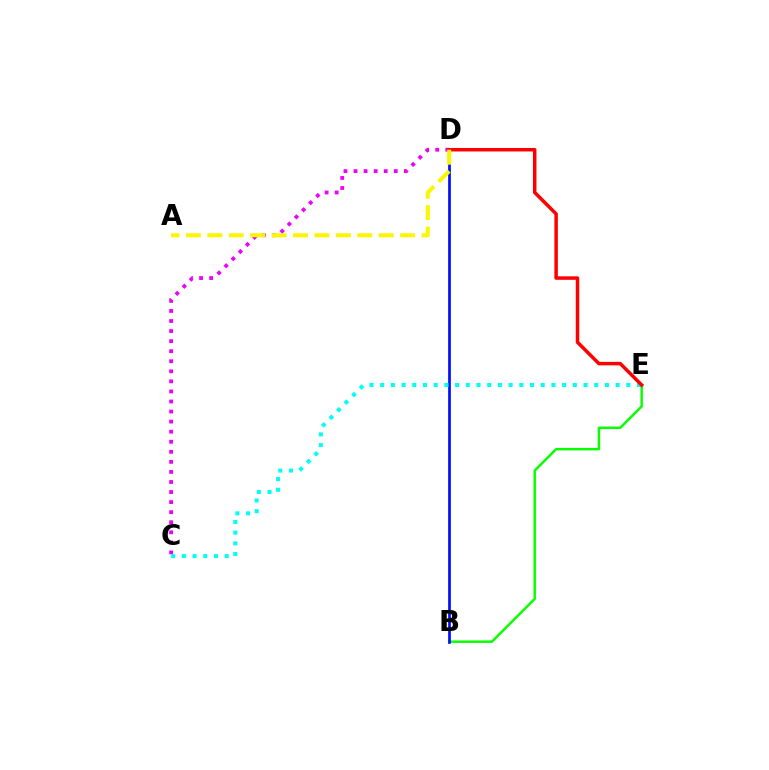{('B', 'E'): [{'color': '#08ff00', 'line_style': 'solid', 'thickness': 1.78}], ('C', 'D'): [{'color': '#ee00ff', 'line_style': 'dotted', 'thickness': 2.73}], ('B', 'D'): [{'color': '#0010ff', 'line_style': 'solid', 'thickness': 1.96}], ('C', 'E'): [{'color': '#00fff6', 'line_style': 'dotted', 'thickness': 2.91}], ('D', 'E'): [{'color': '#ff0000', 'line_style': 'solid', 'thickness': 2.51}], ('A', 'D'): [{'color': '#fcf500', 'line_style': 'dashed', 'thickness': 2.91}]}